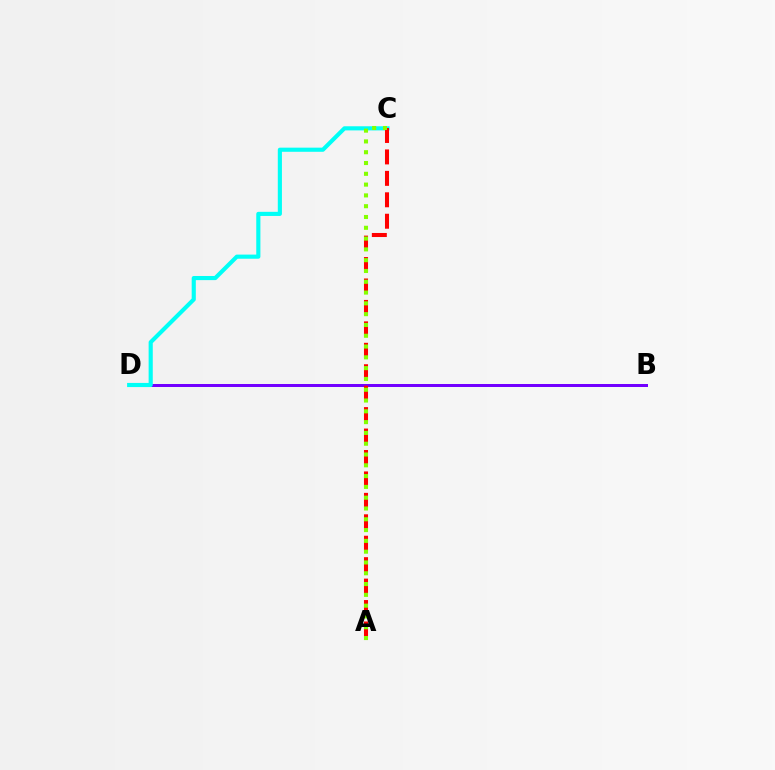{('B', 'D'): [{'color': '#7200ff', 'line_style': 'solid', 'thickness': 2.15}], ('C', 'D'): [{'color': '#00fff6', 'line_style': 'solid', 'thickness': 2.97}], ('A', 'C'): [{'color': '#ff0000', 'line_style': 'dashed', 'thickness': 2.91}, {'color': '#84ff00', 'line_style': 'dotted', 'thickness': 2.93}]}